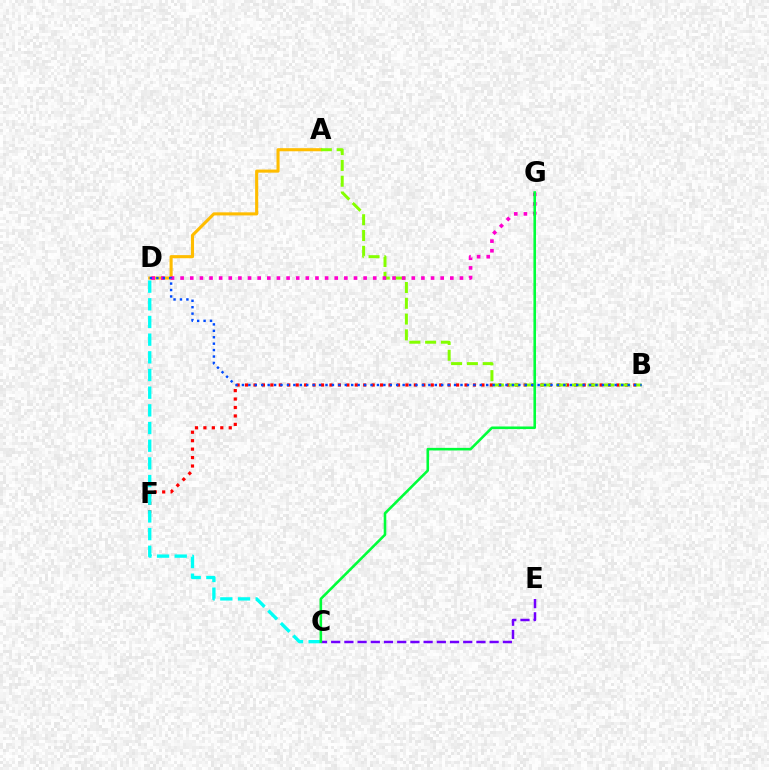{('A', 'D'): [{'color': '#ffbd00', 'line_style': 'solid', 'thickness': 2.23}], ('B', 'F'): [{'color': '#ff0000', 'line_style': 'dotted', 'thickness': 2.29}], ('C', 'E'): [{'color': '#7200ff', 'line_style': 'dashed', 'thickness': 1.79}], ('A', 'B'): [{'color': '#84ff00', 'line_style': 'dashed', 'thickness': 2.15}], ('D', 'G'): [{'color': '#ff00cf', 'line_style': 'dotted', 'thickness': 2.62}], ('C', 'D'): [{'color': '#00fff6', 'line_style': 'dashed', 'thickness': 2.4}], ('C', 'G'): [{'color': '#00ff39', 'line_style': 'solid', 'thickness': 1.86}], ('B', 'D'): [{'color': '#004bff', 'line_style': 'dotted', 'thickness': 1.75}]}